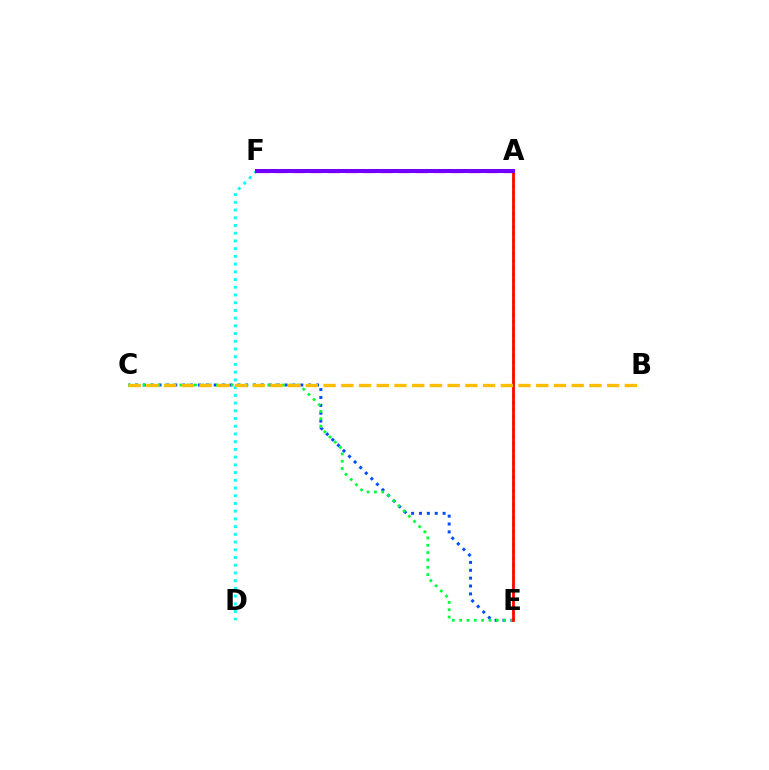{('D', 'F'): [{'color': '#00fff6', 'line_style': 'dotted', 'thickness': 2.1}], ('A', 'F'): [{'color': '#ff00cf', 'line_style': 'dashed', 'thickness': 2.39}, {'color': '#7200ff', 'line_style': 'solid', 'thickness': 2.89}], ('C', 'E'): [{'color': '#004bff', 'line_style': 'dotted', 'thickness': 2.14}, {'color': '#00ff39', 'line_style': 'dotted', 'thickness': 1.99}], ('A', 'E'): [{'color': '#84ff00', 'line_style': 'dotted', 'thickness': 1.84}, {'color': '#ff0000', 'line_style': 'solid', 'thickness': 1.99}], ('B', 'C'): [{'color': '#ffbd00', 'line_style': 'dashed', 'thickness': 2.41}]}